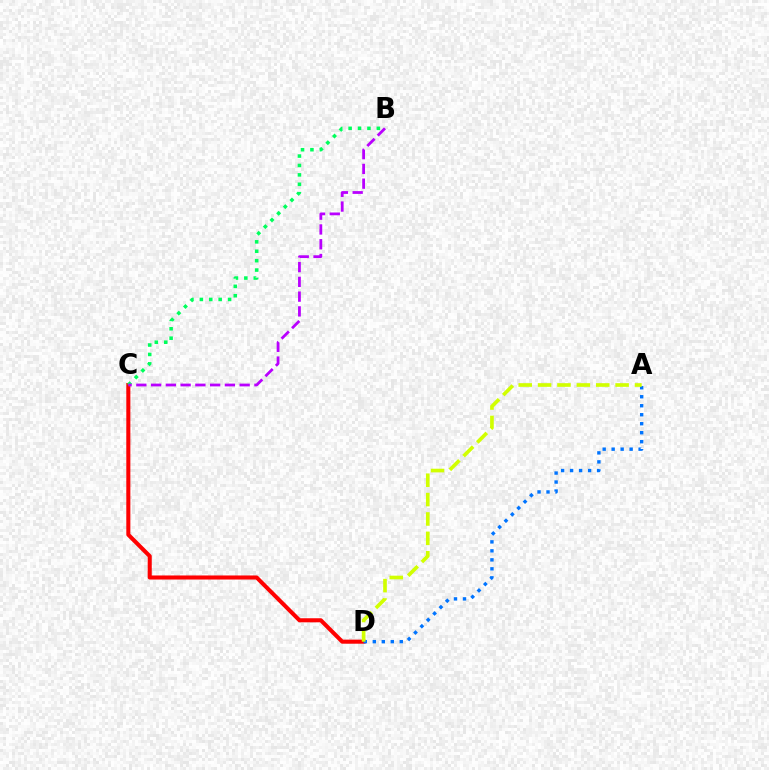{('C', 'D'): [{'color': '#ff0000', 'line_style': 'solid', 'thickness': 2.92}], ('B', 'C'): [{'color': '#00ff5c', 'line_style': 'dotted', 'thickness': 2.56}, {'color': '#b900ff', 'line_style': 'dashed', 'thickness': 2.01}], ('A', 'D'): [{'color': '#0074ff', 'line_style': 'dotted', 'thickness': 2.44}, {'color': '#d1ff00', 'line_style': 'dashed', 'thickness': 2.63}]}